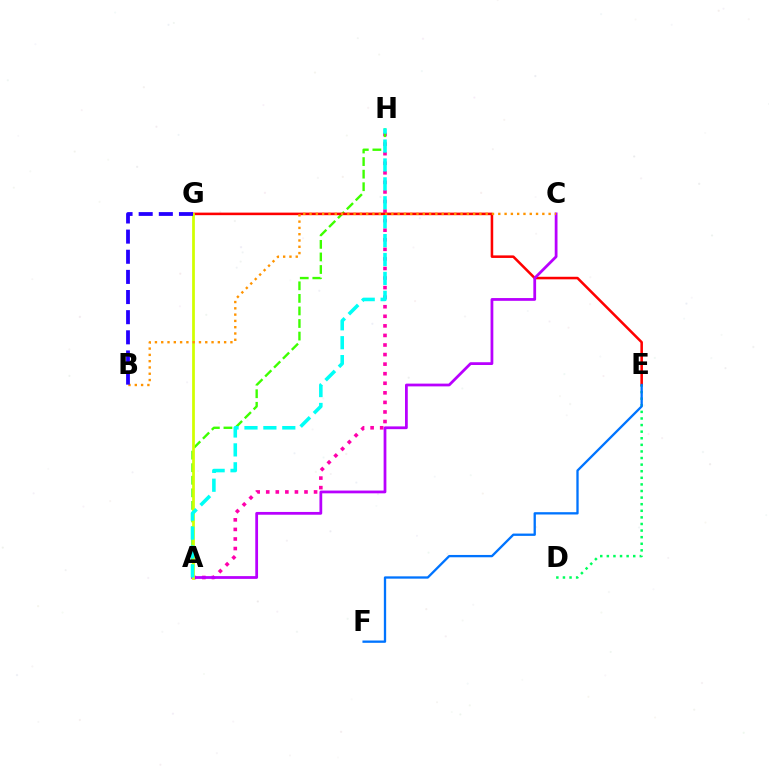{('A', 'H'): [{'color': '#ff00ac', 'line_style': 'dotted', 'thickness': 2.6}, {'color': '#3dff00', 'line_style': 'dashed', 'thickness': 1.71}, {'color': '#00fff6', 'line_style': 'dashed', 'thickness': 2.57}], ('E', 'G'): [{'color': '#ff0000', 'line_style': 'solid', 'thickness': 1.84}], ('D', 'E'): [{'color': '#00ff5c', 'line_style': 'dotted', 'thickness': 1.79}], ('A', 'C'): [{'color': '#b900ff', 'line_style': 'solid', 'thickness': 1.99}], ('A', 'G'): [{'color': '#d1ff00', 'line_style': 'solid', 'thickness': 1.98}], ('B', 'C'): [{'color': '#ff9400', 'line_style': 'dotted', 'thickness': 1.71}], ('B', 'G'): [{'color': '#2500ff', 'line_style': 'dashed', 'thickness': 2.74}], ('E', 'F'): [{'color': '#0074ff', 'line_style': 'solid', 'thickness': 1.67}]}